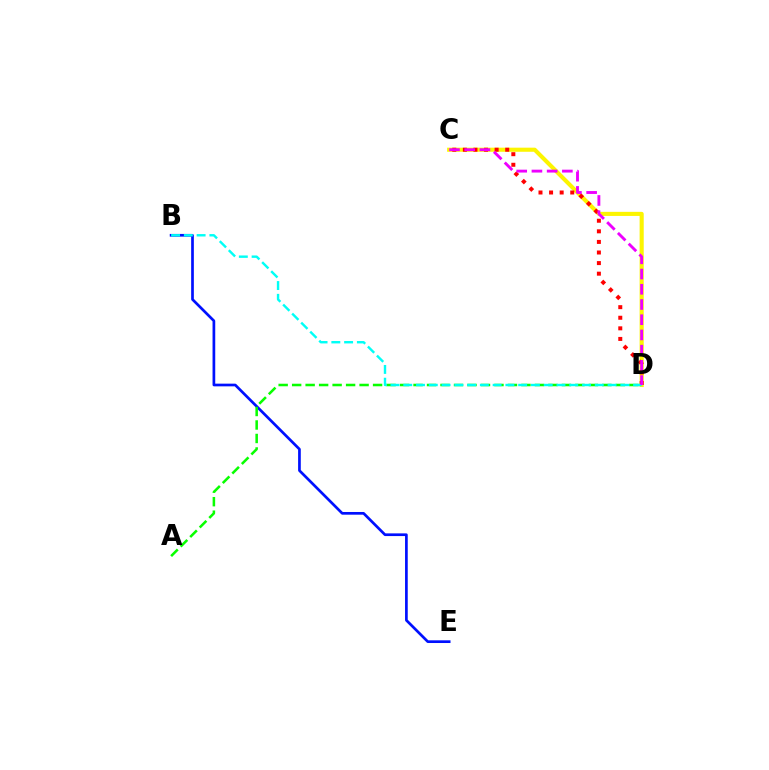{('C', 'D'): [{'color': '#fcf500', 'line_style': 'solid', 'thickness': 2.95}, {'color': '#ff0000', 'line_style': 'dotted', 'thickness': 2.88}, {'color': '#ee00ff', 'line_style': 'dashed', 'thickness': 2.07}], ('B', 'E'): [{'color': '#0010ff', 'line_style': 'solid', 'thickness': 1.94}], ('A', 'D'): [{'color': '#08ff00', 'line_style': 'dashed', 'thickness': 1.83}], ('B', 'D'): [{'color': '#00fff6', 'line_style': 'dashed', 'thickness': 1.73}]}